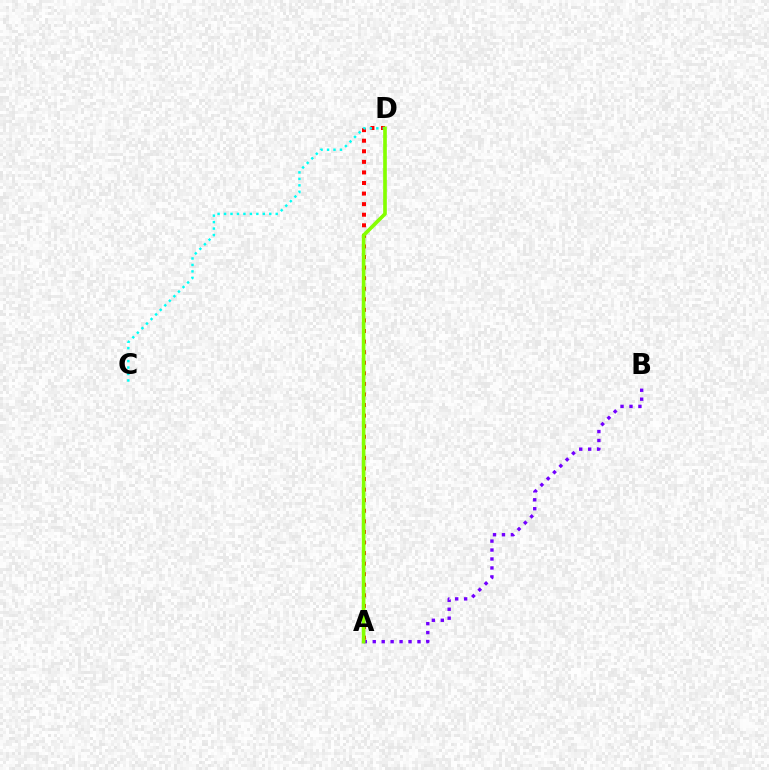{('A', 'B'): [{'color': '#7200ff', 'line_style': 'dotted', 'thickness': 2.43}], ('A', 'D'): [{'color': '#ff0000', 'line_style': 'dotted', 'thickness': 2.87}, {'color': '#84ff00', 'line_style': 'solid', 'thickness': 2.63}], ('C', 'D'): [{'color': '#00fff6', 'line_style': 'dotted', 'thickness': 1.76}]}